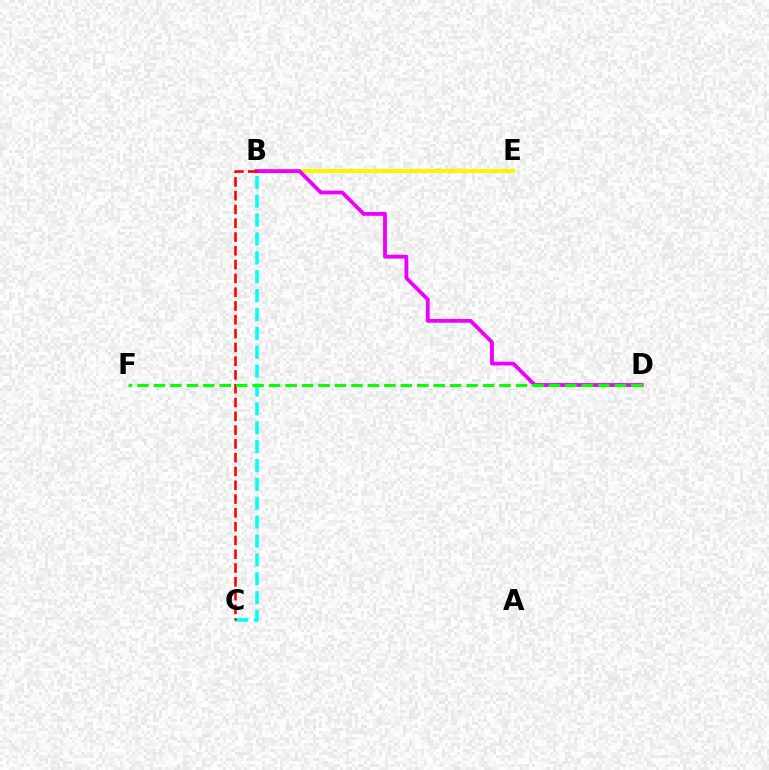{('B', 'C'): [{'color': '#00fff6', 'line_style': 'dashed', 'thickness': 2.56}, {'color': '#ff0000', 'line_style': 'dashed', 'thickness': 1.87}], ('B', 'E'): [{'color': '#0010ff', 'line_style': 'dashed', 'thickness': 2.11}, {'color': '#fcf500', 'line_style': 'solid', 'thickness': 2.92}], ('B', 'D'): [{'color': '#ee00ff', 'line_style': 'solid', 'thickness': 2.75}], ('D', 'F'): [{'color': '#08ff00', 'line_style': 'dashed', 'thickness': 2.24}]}